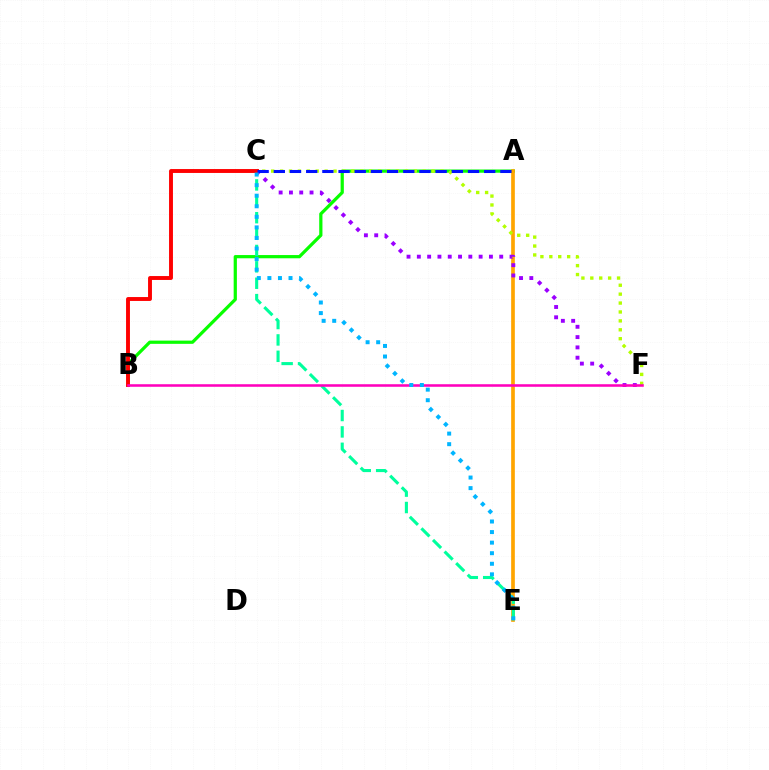{('A', 'B'): [{'color': '#08ff00', 'line_style': 'solid', 'thickness': 2.32}], ('A', 'E'): [{'color': '#ffa500', 'line_style': 'solid', 'thickness': 2.65}], ('C', 'E'): [{'color': '#00ff9d', 'line_style': 'dashed', 'thickness': 2.23}, {'color': '#00b5ff', 'line_style': 'dotted', 'thickness': 2.87}], ('C', 'F'): [{'color': '#b3ff00', 'line_style': 'dotted', 'thickness': 2.42}, {'color': '#9b00ff', 'line_style': 'dotted', 'thickness': 2.8}], ('B', 'C'): [{'color': '#ff0000', 'line_style': 'solid', 'thickness': 2.81}], ('A', 'C'): [{'color': '#0010ff', 'line_style': 'dashed', 'thickness': 2.2}], ('B', 'F'): [{'color': '#ff00bd', 'line_style': 'solid', 'thickness': 1.84}]}